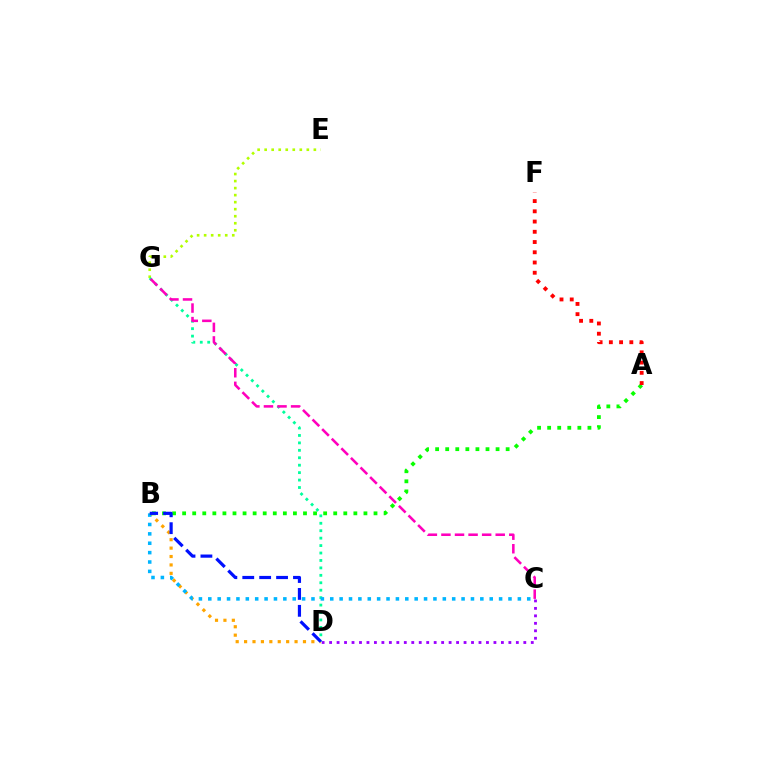{('B', 'D'): [{'color': '#ffa500', 'line_style': 'dotted', 'thickness': 2.29}, {'color': '#0010ff', 'line_style': 'dashed', 'thickness': 2.3}], ('E', 'G'): [{'color': '#b3ff00', 'line_style': 'dotted', 'thickness': 1.91}], ('D', 'G'): [{'color': '#00ff9d', 'line_style': 'dotted', 'thickness': 2.02}], ('B', 'C'): [{'color': '#00b5ff', 'line_style': 'dotted', 'thickness': 2.55}], ('C', 'D'): [{'color': '#9b00ff', 'line_style': 'dotted', 'thickness': 2.03}], ('A', 'B'): [{'color': '#08ff00', 'line_style': 'dotted', 'thickness': 2.74}], ('C', 'G'): [{'color': '#ff00bd', 'line_style': 'dashed', 'thickness': 1.84}], ('A', 'F'): [{'color': '#ff0000', 'line_style': 'dotted', 'thickness': 2.78}]}